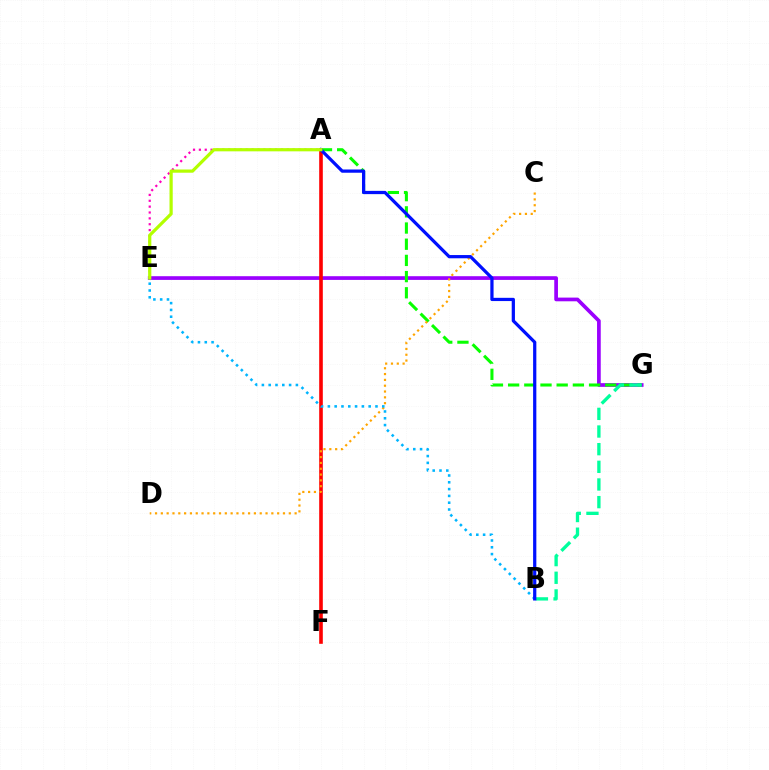{('E', 'G'): [{'color': '#9b00ff', 'line_style': 'solid', 'thickness': 2.67}], ('A', 'F'): [{'color': '#ff0000', 'line_style': 'solid', 'thickness': 2.61}], ('A', 'G'): [{'color': '#08ff00', 'line_style': 'dashed', 'thickness': 2.2}], ('B', 'G'): [{'color': '#00ff9d', 'line_style': 'dashed', 'thickness': 2.4}], ('A', 'E'): [{'color': '#ff00bd', 'line_style': 'dotted', 'thickness': 1.59}, {'color': '#b3ff00', 'line_style': 'solid', 'thickness': 2.31}], ('C', 'D'): [{'color': '#ffa500', 'line_style': 'dotted', 'thickness': 1.58}], ('B', 'E'): [{'color': '#00b5ff', 'line_style': 'dotted', 'thickness': 1.85}], ('A', 'B'): [{'color': '#0010ff', 'line_style': 'solid', 'thickness': 2.33}]}